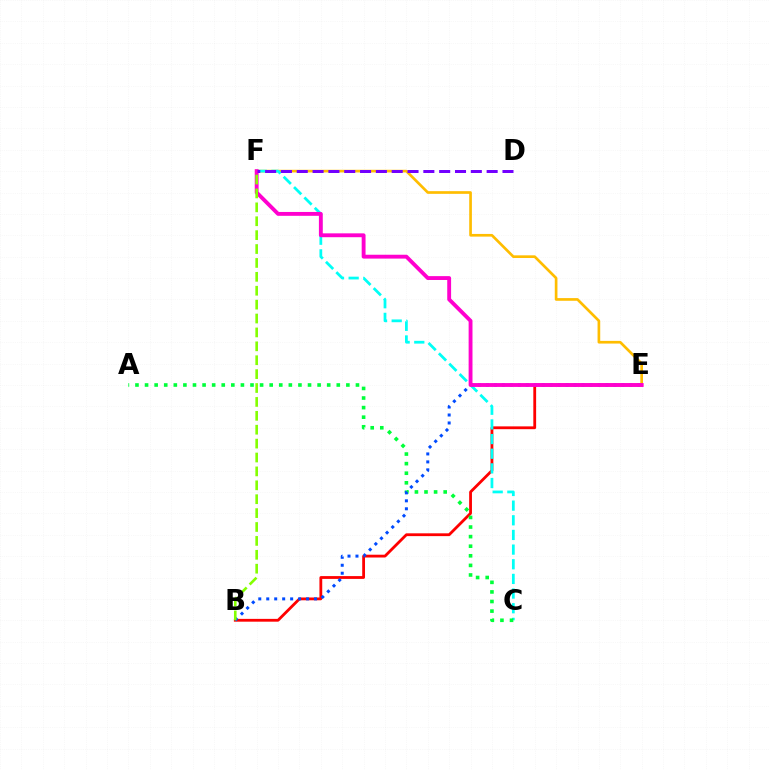{('E', 'F'): [{'color': '#ffbd00', 'line_style': 'solid', 'thickness': 1.93}, {'color': '#ff00cf', 'line_style': 'solid', 'thickness': 2.78}], ('B', 'E'): [{'color': '#ff0000', 'line_style': 'solid', 'thickness': 2.02}, {'color': '#004bff', 'line_style': 'dotted', 'thickness': 2.16}], ('C', 'F'): [{'color': '#00fff6', 'line_style': 'dashed', 'thickness': 1.99}], ('A', 'C'): [{'color': '#00ff39', 'line_style': 'dotted', 'thickness': 2.6}], ('B', 'F'): [{'color': '#84ff00', 'line_style': 'dashed', 'thickness': 1.89}], ('D', 'F'): [{'color': '#7200ff', 'line_style': 'dashed', 'thickness': 2.15}]}